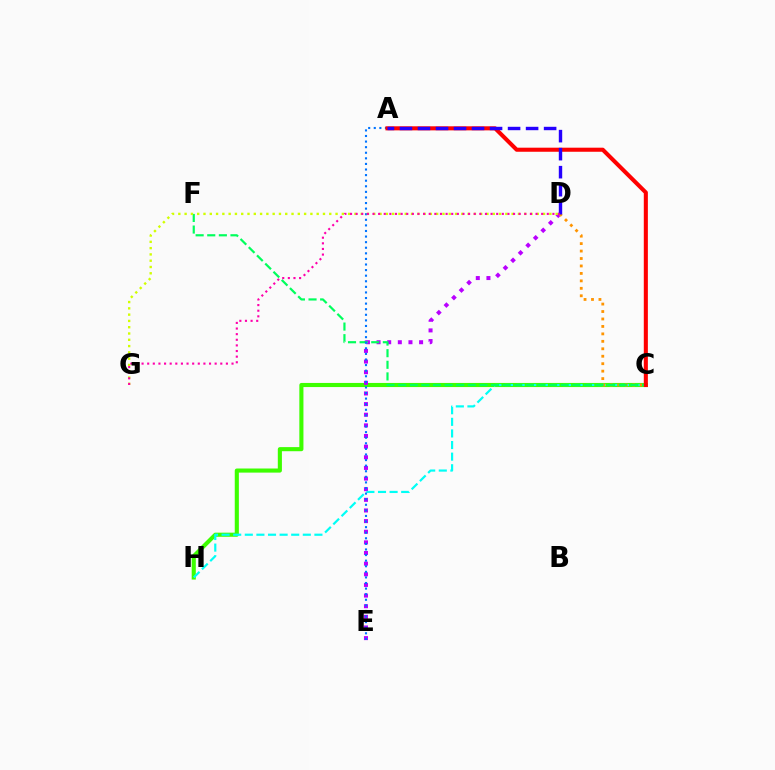{('C', 'H'): [{'color': '#3dff00', 'line_style': 'solid', 'thickness': 2.96}, {'color': '#00fff6', 'line_style': 'dashed', 'thickness': 1.58}], ('D', 'E'): [{'color': '#b900ff', 'line_style': 'dotted', 'thickness': 2.89}], ('C', 'D'): [{'color': '#ff9400', 'line_style': 'dotted', 'thickness': 2.03}], ('C', 'F'): [{'color': '#00ff5c', 'line_style': 'dashed', 'thickness': 1.58}], ('A', 'E'): [{'color': '#0074ff', 'line_style': 'dotted', 'thickness': 1.52}], ('A', 'C'): [{'color': '#ff0000', 'line_style': 'solid', 'thickness': 2.93}], ('A', 'D'): [{'color': '#2500ff', 'line_style': 'dashed', 'thickness': 2.45}], ('D', 'G'): [{'color': '#d1ff00', 'line_style': 'dotted', 'thickness': 1.71}, {'color': '#ff00ac', 'line_style': 'dotted', 'thickness': 1.53}]}